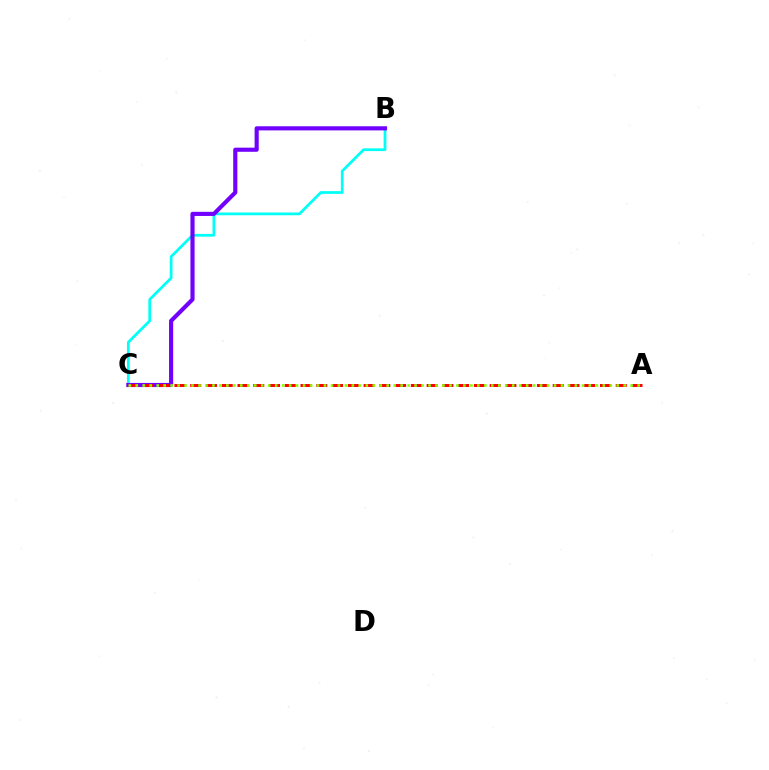{('B', 'C'): [{'color': '#00fff6', 'line_style': 'solid', 'thickness': 1.98}, {'color': '#7200ff', 'line_style': 'solid', 'thickness': 2.97}], ('A', 'C'): [{'color': '#ff0000', 'line_style': 'dashed', 'thickness': 2.14}, {'color': '#84ff00', 'line_style': 'dotted', 'thickness': 1.89}]}